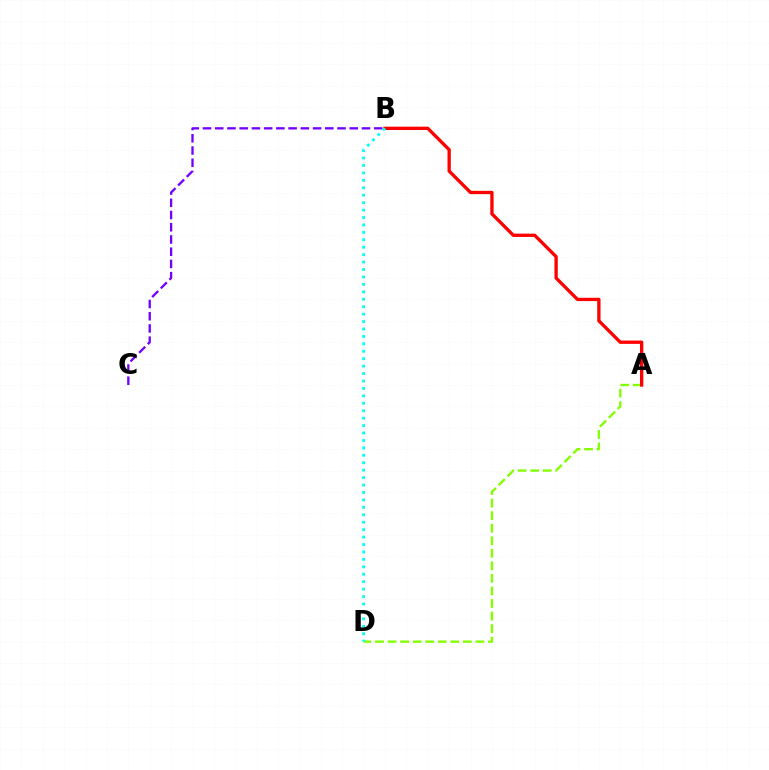{('B', 'C'): [{'color': '#7200ff', 'line_style': 'dashed', 'thickness': 1.66}], ('A', 'D'): [{'color': '#84ff00', 'line_style': 'dashed', 'thickness': 1.7}], ('A', 'B'): [{'color': '#ff0000', 'line_style': 'solid', 'thickness': 2.39}], ('B', 'D'): [{'color': '#00fff6', 'line_style': 'dotted', 'thickness': 2.02}]}